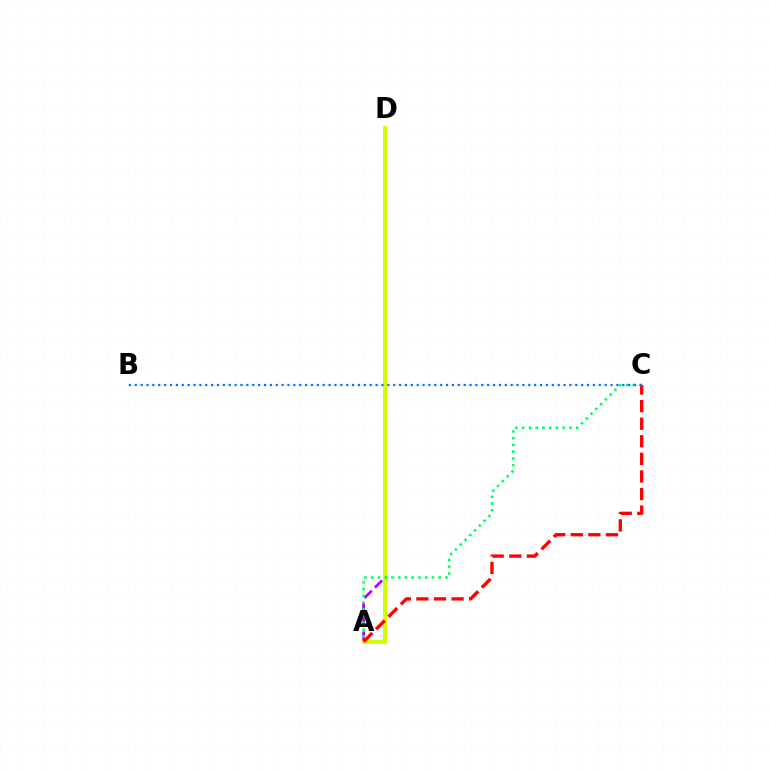{('A', 'D'): [{'color': '#b900ff', 'line_style': 'dashed', 'thickness': 2.0}, {'color': '#d1ff00', 'line_style': 'solid', 'thickness': 2.83}], ('A', 'C'): [{'color': '#00ff5c', 'line_style': 'dotted', 'thickness': 1.83}, {'color': '#ff0000', 'line_style': 'dashed', 'thickness': 2.39}], ('B', 'C'): [{'color': '#0074ff', 'line_style': 'dotted', 'thickness': 1.6}]}